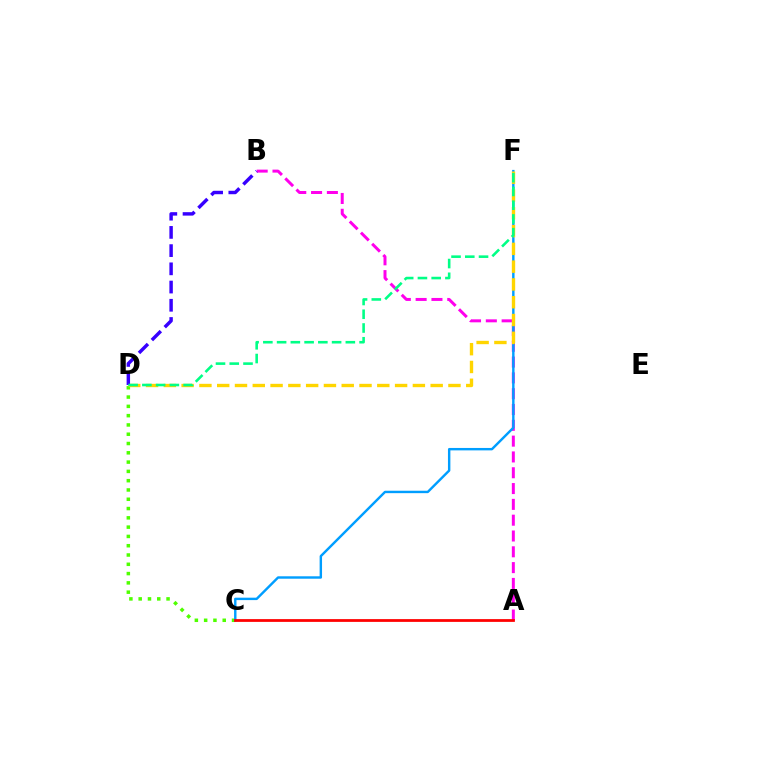{('C', 'D'): [{'color': '#4fff00', 'line_style': 'dotted', 'thickness': 2.52}], ('A', 'B'): [{'color': '#ff00ed', 'line_style': 'dashed', 'thickness': 2.15}], ('C', 'F'): [{'color': '#009eff', 'line_style': 'solid', 'thickness': 1.74}], ('D', 'F'): [{'color': '#ffd500', 'line_style': 'dashed', 'thickness': 2.42}, {'color': '#00ff86', 'line_style': 'dashed', 'thickness': 1.87}], ('B', 'D'): [{'color': '#3700ff', 'line_style': 'dashed', 'thickness': 2.47}], ('A', 'C'): [{'color': '#ff0000', 'line_style': 'solid', 'thickness': 1.99}]}